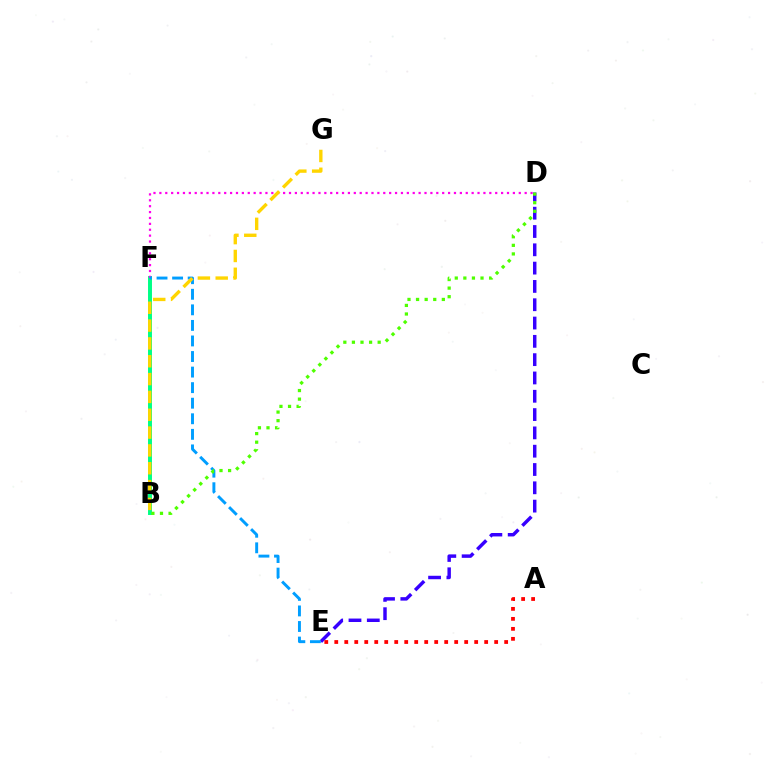{('B', 'F'): [{'color': '#00ff86', 'line_style': 'solid', 'thickness': 2.85}], ('D', 'E'): [{'color': '#3700ff', 'line_style': 'dashed', 'thickness': 2.49}], ('D', 'F'): [{'color': '#ff00ed', 'line_style': 'dotted', 'thickness': 1.6}], ('E', 'F'): [{'color': '#009eff', 'line_style': 'dashed', 'thickness': 2.11}], ('B', 'D'): [{'color': '#4fff00', 'line_style': 'dotted', 'thickness': 2.33}], ('B', 'G'): [{'color': '#ffd500', 'line_style': 'dashed', 'thickness': 2.42}], ('A', 'E'): [{'color': '#ff0000', 'line_style': 'dotted', 'thickness': 2.72}]}